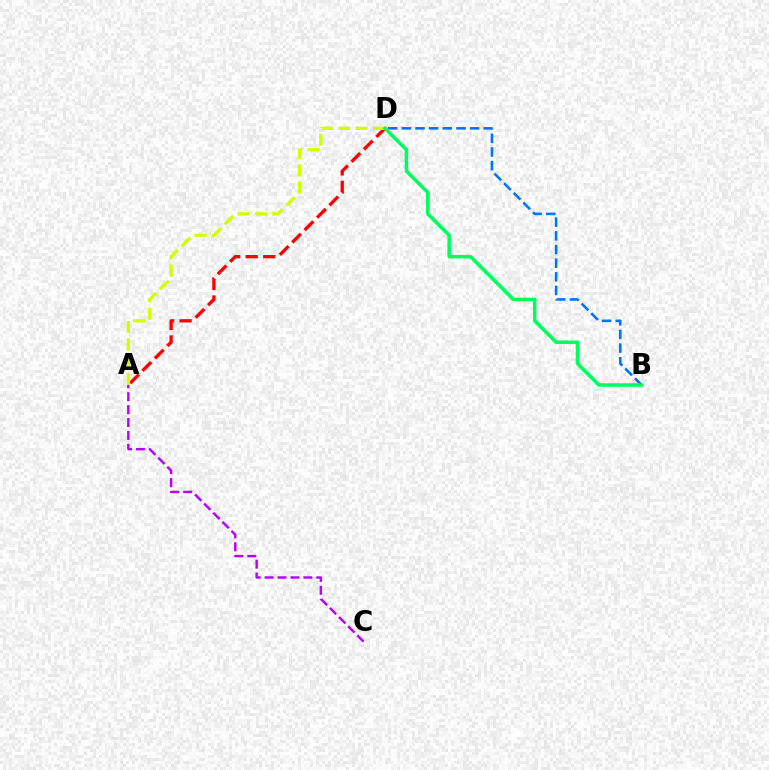{('B', 'D'): [{'color': '#0074ff', 'line_style': 'dashed', 'thickness': 1.86}, {'color': '#00ff5c', 'line_style': 'solid', 'thickness': 2.51}], ('A', 'D'): [{'color': '#ff0000', 'line_style': 'dashed', 'thickness': 2.38}, {'color': '#d1ff00', 'line_style': 'dashed', 'thickness': 2.36}], ('A', 'C'): [{'color': '#b900ff', 'line_style': 'dashed', 'thickness': 1.75}]}